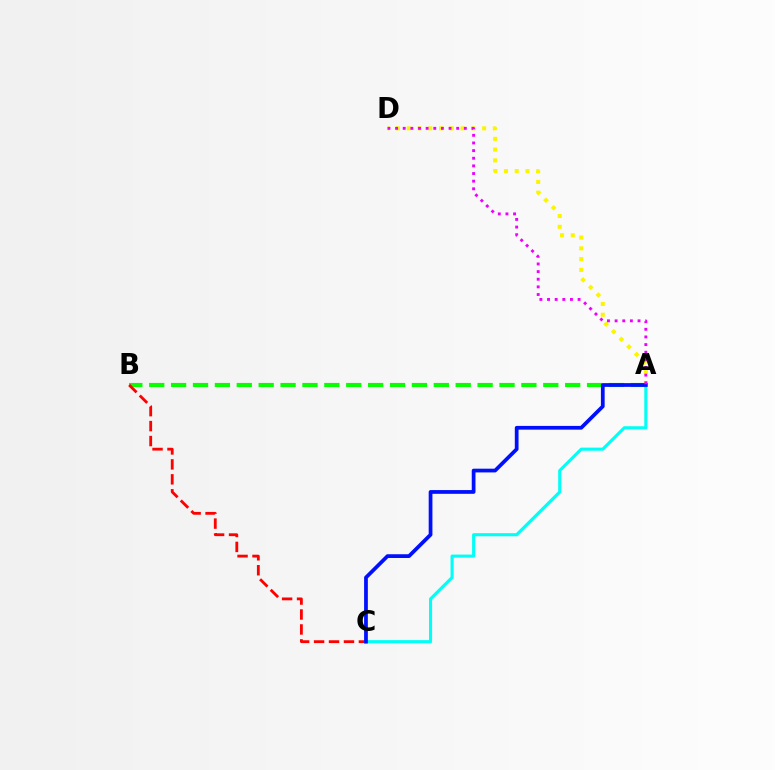{('A', 'B'): [{'color': '#08ff00', 'line_style': 'dashed', 'thickness': 2.97}], ('B', 'C'): [{'color': '#ff0000', 'line_style': 'dashed', 'thickness': 2.03}], ('A', 'D'): [{'color': '#fcf500', 'line_style': 'dotted', 'thickness': 2.93}, {'color': '#ee00ff', 'line_style': 'dotted', 'thickness': 2.08}], ('A', 'C'): [{'color': '#00fff6', 'line_style': 'solid', 'thickness': 2.22}, {'color': '#0010ff', 'line_style': 'solid', 'thickness': 2.69}]}